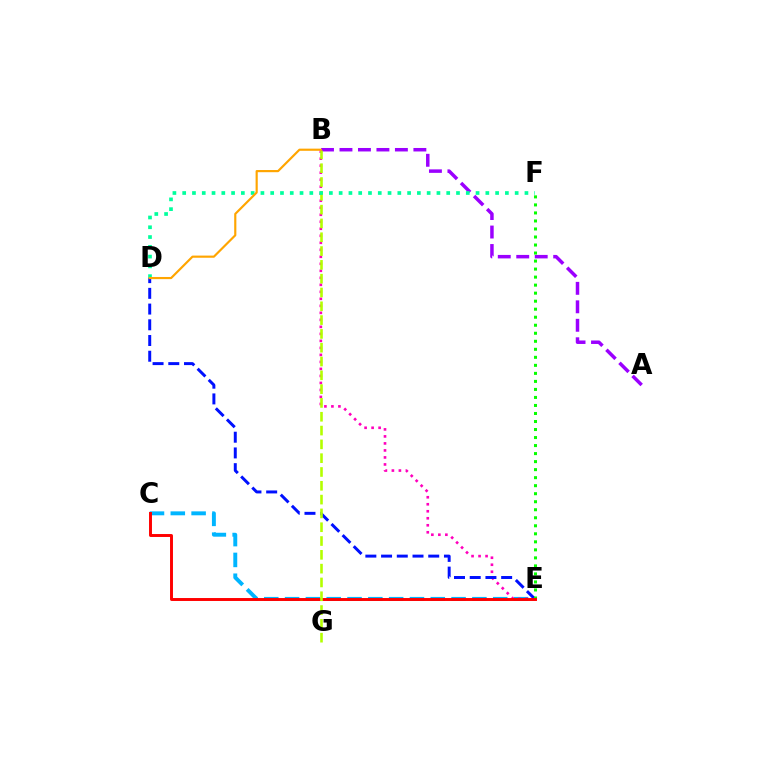{('C', 'E'): [{'color': '#00b5ff', 'line_style': 'dashed', 'thickness': 2.83}, {'color': '#ff0000', 'line_style': 'solid', 'thickness': 2.11}], ('B', 'E'): [{'color': '#ff00bd', 'line_style': 'dotted', 'thickness': 1.9}], ('D', 'E'): [{'color': '#0010ff', 'line_style': 'dashed', 'thickness': 2.14}], ('A', 'B'): [{'color': '#9b00ff', 'line_style': 'dashed', 'thickness': 2.51}], ('E', 'F'): [{'color': '#08ff00', 'line_style': 'dotted', 'thickness': 2.18}], ('B', 'G'): [{'color': '#b3ff00', 'line_style': 'dashed', 'thickness': 1.88}], ('D', 'F'): [{'color': '#00ff9d', 'line_style': 'dotted', 'thickness': 2.66}], ('B', 'D'): [{'color': '#ffa500', 'line_style': 'solid', 'thickness': 1.56}]}